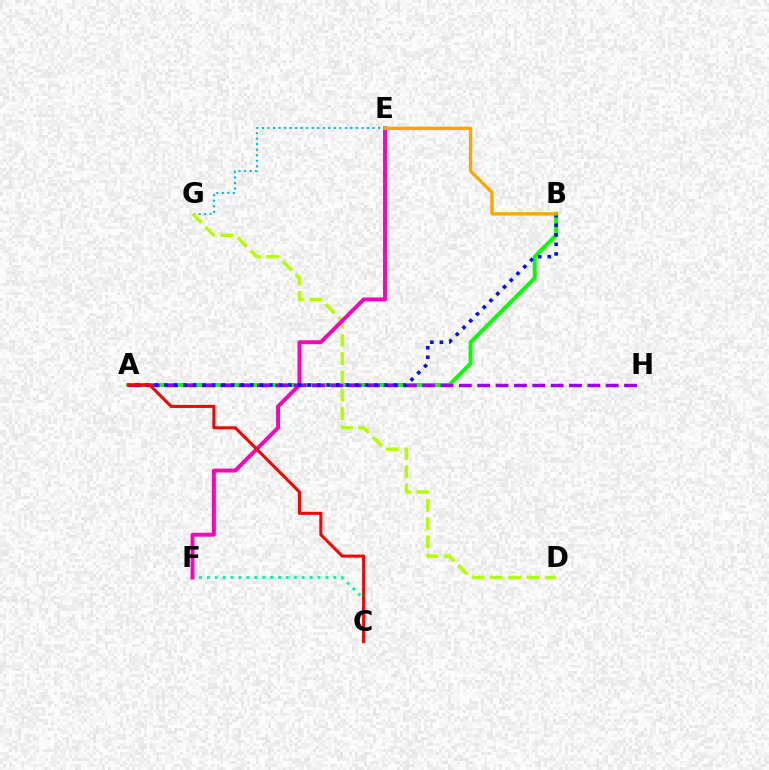{('A', 'B'): [{'color': '#08ff00', 'line_style': 'solid', 'thickness': 2.86}, {'color': '#0010ff', 'line_style': 'dotted', 'thickness': 2.6}], ('E', 'G'): [{'color': '#00b5ff', 'line_style': 'dotted', 'thickness': 1.5}], ('C', 'F'): [{'color': '#00ff9d', 'line_style': 'dotted', 'thickness': 2.15}], ('D', 'G'): [{'color': '#b3ff00', 'line_style': 'dashed', 'thickness': 2.49}], ('E', 'F'): [{'color': '#ff00bd', 'line_style': 'solid', 'thickness': 2.82}], ('A', 'H'): [{'color': '#9b00ff', 'line_style': 'dashed', 'thickness': 2.49}], ('B', 'E'): [{'color': '#ffa500', 'line_style': 'solid', 'thickness': 2.4}], ('A', 'C'): [{'color': '#ff0000', 'line_style': 'solid', 'thickness': 2.2}]}